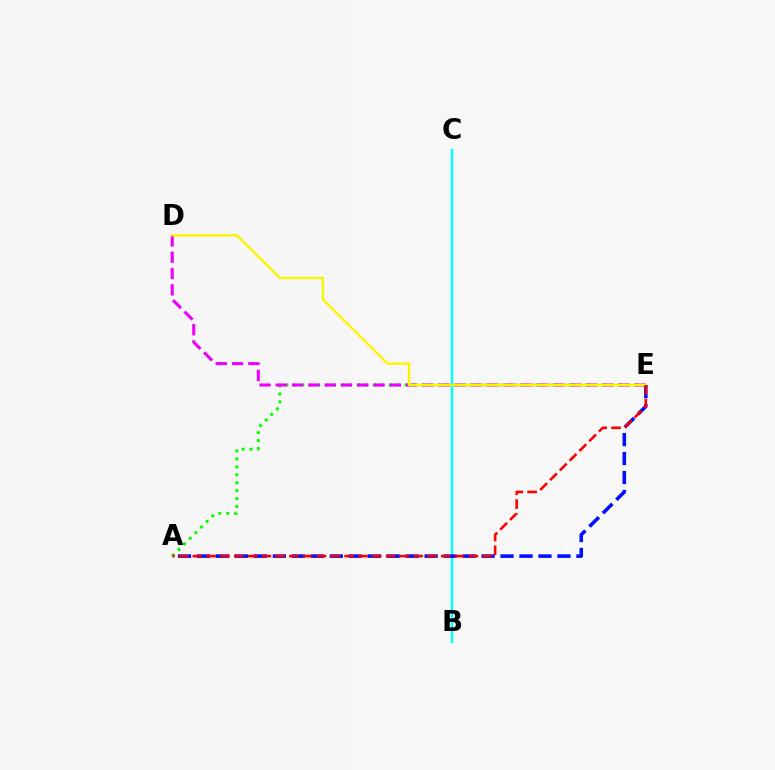{('A', 'E'): [{'color': '#08ff00', 'line_style': 'dotted', 'thickness': 2.16}, {'color': '#0010ff', 'line_style': 'dashed', 'thickness': 2.58}, {'color': '#ff0000', 'line_style': 'dashed', 'thickness': 1.87}], ('D', 'E'): [{'color': '#ee00ff', 'line_style': 'dashed', 'thickness': 2.21}, {'color': '#fcf500', 'line_style': 'solid', 'thickness': 1.74}], ('B', 'C'): [{'color': '#00fff6', 'line_style': 'solid', 'thickness': 1.75}]}